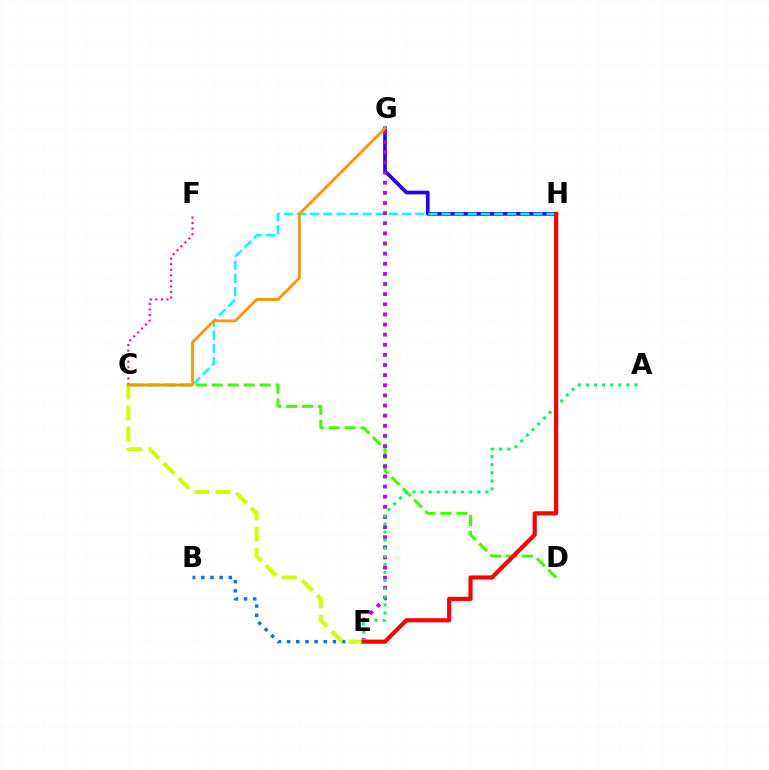{('C', 'D'): [{'color': '#3dff00', 'line_style': 'dashed', 'thickness': 2.17}], ('G', 'H'): [{'color': '#2500ff', 'line_style': 'solid', 'thickness': 2.64}], ('C', 'H'): [{'color': '#00fff6', 'line_style': 'dashed', 'thickness': 1.78}], ('E', 'G'): [{'color': '#b900ff', 'line_style': 'dotted', 'thickness': 2.75}], ('C', 'F'): [{'color': '#ff00ac', 'line_style': 'dotted', 'thickness': 1.51}], ('A', 'E'): [{'color': '#00ff5c', 'line_style': 'dotted', 'thickness': 2.2}], ('B', 'E'): [{'color': '#0074ff', 'line_style': 'dotted', 'thickness': 2.49}], ('C', 'E'): [{'color': '#d1ff00', 'line_style': 'dashed', 'thickness': 2.88}], ('C', 'G'): [{'color': '#ff9400', 'line_style': 'solid', 'thickness': 2.0}], ('E', 'H'): [{'color': '#ff0000', 'line_style': 'solid', 'thickness': 2.98}]}